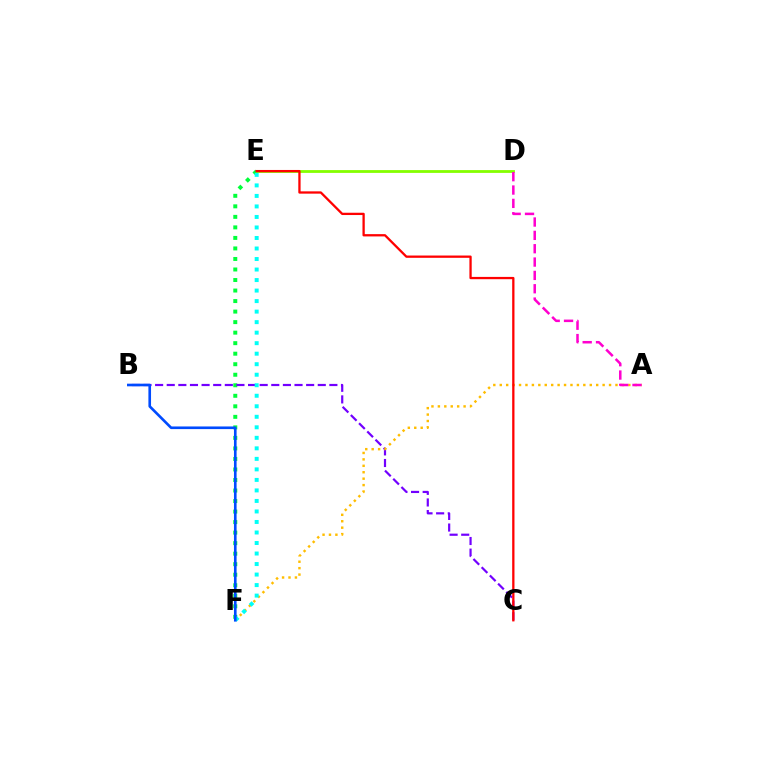{('E', 'F'): [{'color': '#00ff39', 'line_style': 'dotted', 'thickness': 2.86}, {'color': '#00fff6', 'line_style': 'dotted', 'thickness': 2.86}], ('D', 'E'): [{'color': '#84ff00', 'line_style': 'solid', 'thickness': 2.01}], ('B', 'C'): [{'color': '#7200ff', 'line_style': 'dashed', 'thickness': 1.58}], ('A', 'F'): [{'color': '#ffbd00', 'line_style': 'dotted', 'thickness': 1.75}], ('A', 'D'): [{'color': '#ff00cf', 'line_style': 'dashed', 'thickness': 1.81}], ('B', 'F'): [{'color': '#004bff', 'line_style': 'solid', 'thickness': 1.9}], ('C', 'E'): [{'color': '#ff0000', 'line_style': 'solid', 'thickness': 1.65}]}